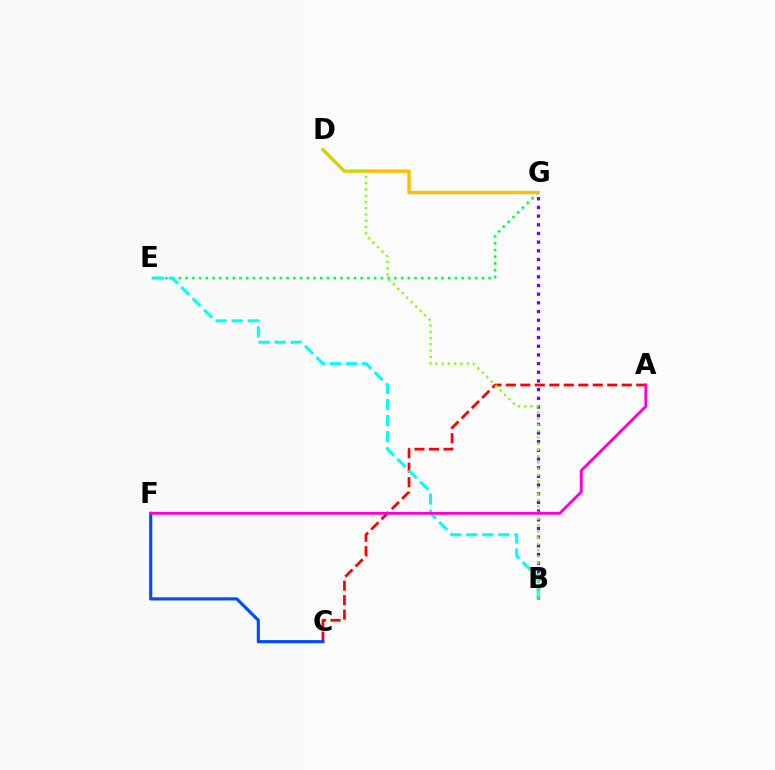{('A', 'C'): [{'color': '#ff0000', 'line_style': 'dashed', 'thickness': 1.97}], ('C', 'F'): [{'color': '#004bff', 'line_style': 'solid', 'thickness': 2.26}], ('B', 'G'): [{'color': '#7200ff', 'line_style': 'dotted', 'thickness': 2.36}], ('E', 'G'): [{'color': '#00ff39', 'line_style': 'dotted', 'thickness': 1.83}], ('B', 'E'): [{'color': '#00fff6', 'line_style': 'dashed', 'thickness': 2.18}], ('D', 'G'): [{'color': '#ffbd00', 'line_style': 'solid', 'thickness': 2.41}], ('B', 'D'): [{'color': '#84ff00', 'line_style': 'dotted', 'thickness': 1.7}], ('A', 'F'): [{'color': '#ff00cf', 'line_style': 'solid', 'thickness': 2.05}]}